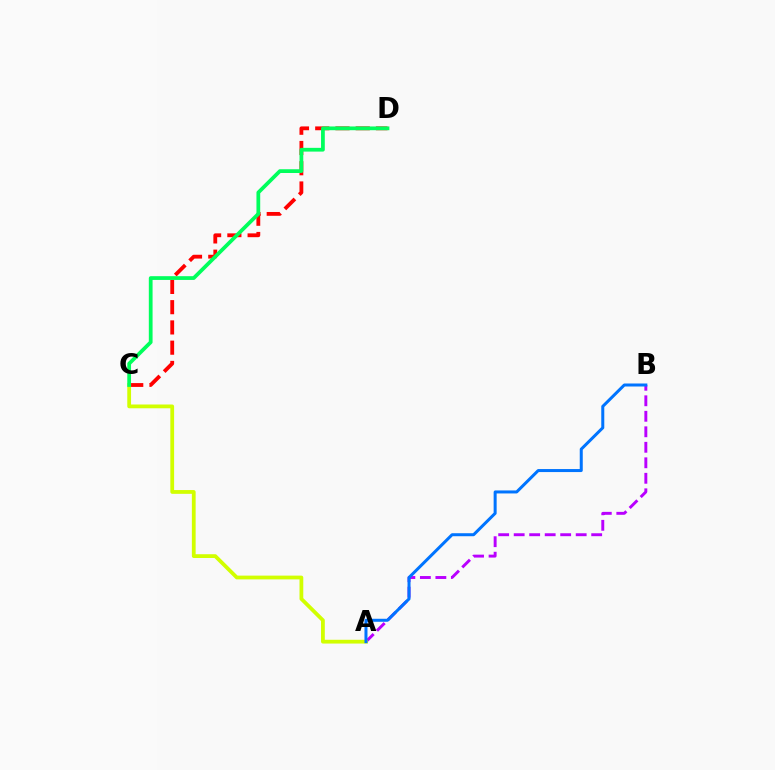{('C', 'D'): [{'color': '#ff0000', 'line_style': 'dashed', 'thickness': 2.75}, {'color': '#00ff5c', 'line_style': 'solid', 'thickness': 2.7}], ('A', 'B'): [{'color': '#b900ff', 'line_style': 'dashed', 'thickness': 2.11}, {'color': '#0074ff', 'line_style': 'solid', 'thickness': 2.17}], ('A', 'C'): [{'color': '#d1ff00', 'line_style': 'solid', 'thickness': 2.72}]}